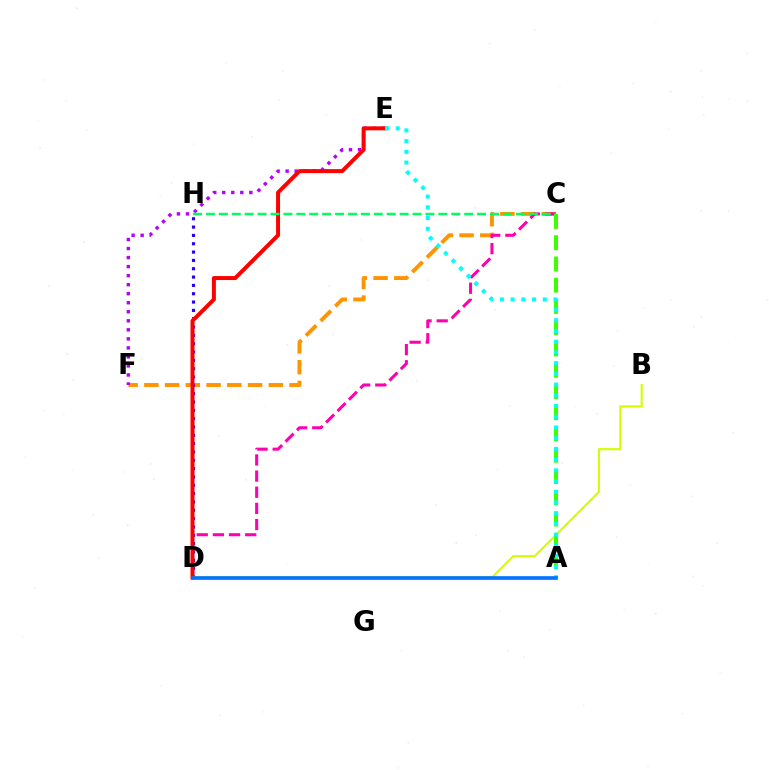{('C', 'F'): [{'color': '#ff9400', 'line_style': 'dashed', 'thickness': 2.82}], ('D', 'H'): [{'color': '#2500ff', 'line_style': 'dotted', 'thickness': 2.26}], ('E', 'F'): [{'color': '#b900ff', 'line_style': 'dotted', 'thickness': 2.45}], ('C', 'D'): [{'color': '#ff00ac', 'line_style': 'dashed', 'thickness': 2.19}], ('B', 'D'): [{'color': '#d1ff00', 'line_style': 'solid', 'thickness': 1.55}], ('D', 'E'): [{'color': '#ff0000', 'line_style': 'solid', 'thickness': 2.86}], ('A', 'C'): [{'color': '#3dff00', 'line_style': 'dashed', 'thickness': 2.89}], ('C', 'H'): [{'color': '#00ff5c', 'line_style': 'dashed', 'thickness': 1.75}], ('A', 'E'): [{'color': '#00fff6', 'line_style': 'dotted', 'thickness': 2.91}], ('A', 'D'): [{'color': '#0074ff', 'line_style': 'solid', 'thickness': 2.64}]}